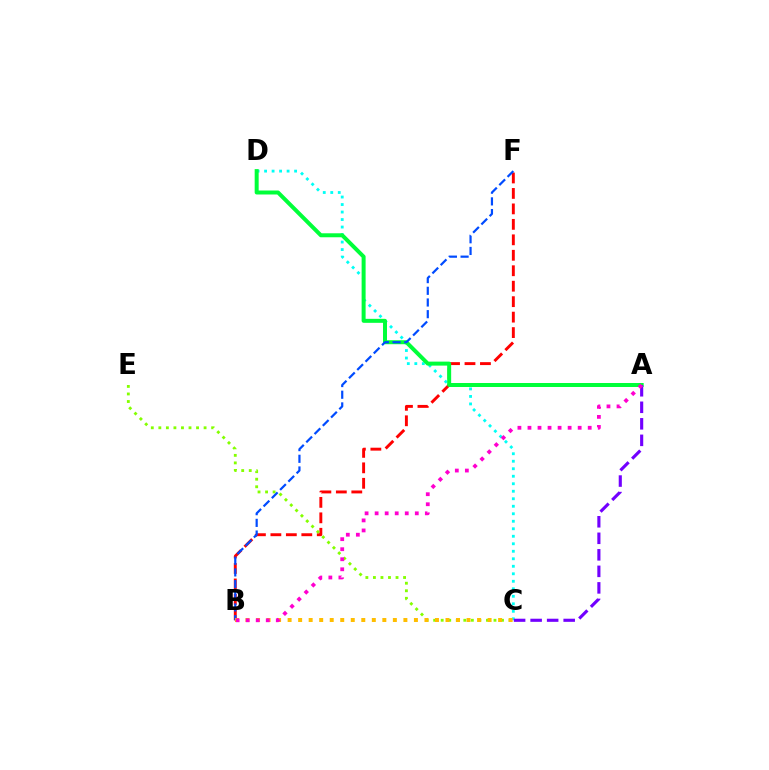{('C', 'D'): [{'color': '#00fff6', 'line_style': 'dotted', 'thickness': 2.04}], ('B', 'F'): [{'color': '#ff0000', 'line_style': 'dashed', 'thickness': 2.1}, {'color': '#004bff', 'line_style': 'dashed', 'thickness': 1.59}], ('C', 'E'): [{'color': '#84ff00', 'line_style': 'dotted', 'thickness': 2.05}], ('A', 'D'): [{'color': '#00ff39', 'line_style': 'solid', 'thickness': 2.87}], ('A', 'C'): [{'color': '#7200ff', 'line_style': 'dashed', 'thickness': 2.24}], ('B', 'C'): [{'color': '#ffbd00', 'line_style': 'dotted', 'thickness': 2.86}], ('A', 'B'): [{'color': '#ff00cf', 'line_style': 'dotted', 'thickness': 2.73}]}